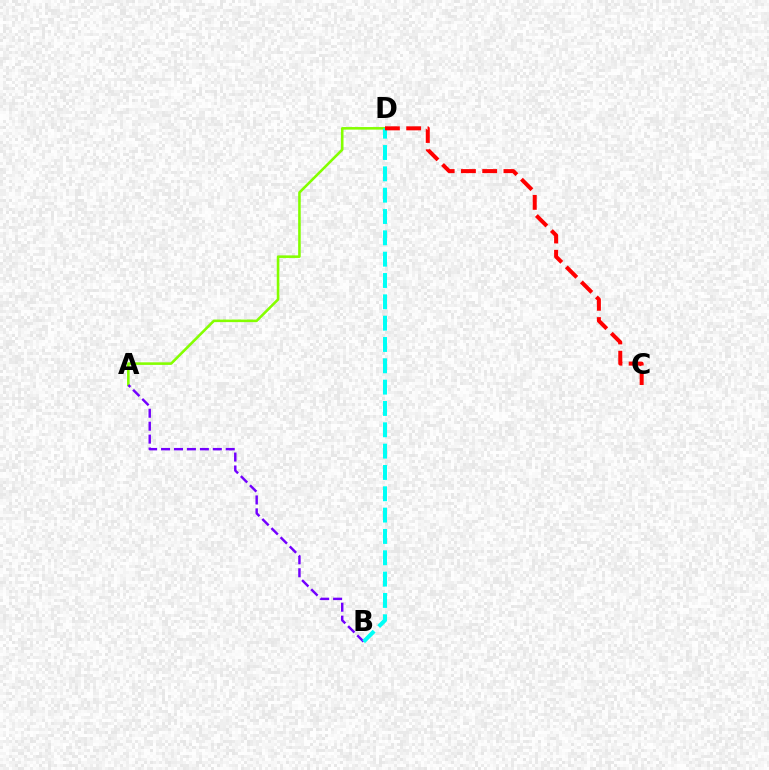{('A', 'D'): [{'color': '#84ff00', 'line_style': 'solid', 'thickness': 1.86}], ('A', 'B'): [{'color': '#7200ff', 'line_style': 'dashed', 'thickness': 1.76}], ('B', 'D'): [{'color': '#00fff6', 'line_style': 'dashed', 'thickness': 2.9}], ('C', 'D'): [{'color': '#ff0000', 'line_style': 'dashed', 'thickness': 2.89}]}